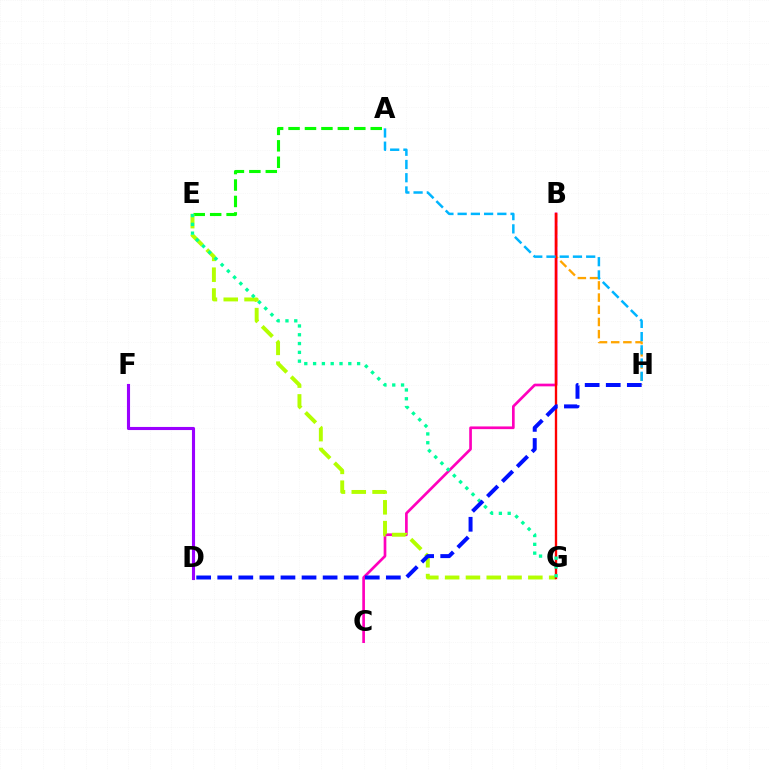{('B', 'C'): [{'color': '#ff00bd', 'line_style': 'solid', 'thickness': 1.93}], ('B', 'H'): [{'color': '#ffa500', 'line_style': 'dashed', 'thickness': 1.66}], ('A', 'E'): [{'color': '#08ff00', 'line_style': 'dashed', 'thickness': 2.23}], ('E', 'G'): [{'color': '#b3ff00', 'line_style': 'dashed', 'thickness': 2.83}, {'color': '#00ff9d', 'line_style': 'dotted', 'thickness': 2.39}], ('B', 'G'): [{'color': '#ff0000', 'line_style': 'solid', 'thickness': 1.7}], ('D', 'F'): [{'color': '#9b00ff', 'line_style': 'solid', 'thickness': 2.24}], ('A', 'H'): [{'color': '#00b5ff', 'line_style': 'dashed', 'thickness': 1.8}], ('D', 'H'): [{'color': '#0010ff', 'line_style': 'dashed', 'thickness': 2.86}]}